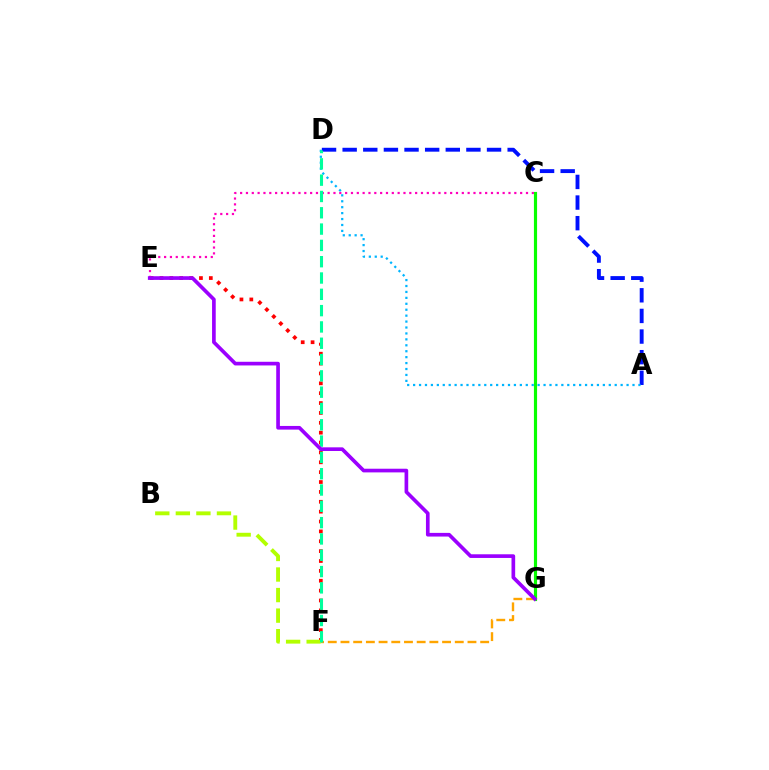{('E', 'F'): [{'color': '#ff0000', 'line_style': 'dotted', 'thickness': 2.68}], ('B', 'F'): [{'color': '#b3ff00', 'line_style': 'dashed', 'thickness': 2.79}], ('A', 'D'): [{'color': '#0010ff', 'line_style': 'dashed', 'thickness': 2.8}, {'color': '#00b5ff', 'line_style': 'dotted', 'thickness': 1.61}], ('C', 'E'): [{'color': '#ff00bd', 'line_style': 'dotted', 'thickness': 1.59}], ('C', 'G'): [{'color': '#08ff00', 'line_style': 'solid', 'thickness': 2.27}], ('F', 'G'): [{'color': '#ffa500', 'line_style': 'dashed', 'thickness': 1.73}], ('D', 'F'): [{'color': '#00ff9d', 'line_style': 'dashed', 'thickness': 2.22}], ('E', 'G'): [{'color': '#9b00ff', 'line_style': 'solid', 'thickness': 2.64}]}